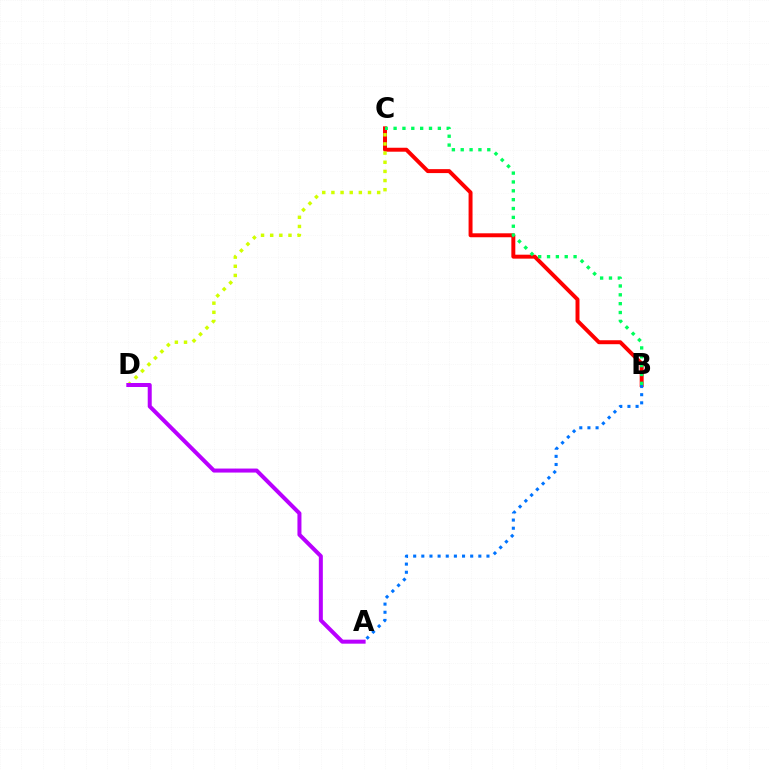{('B', 'C'): [{'color': '#ff0000', 'line_style': 'solid', 'thickness': 2.85}, {'color': '#00ff5c', 'line_style': 'dotted', 'thickness': 2.41}], ('C', 'D'): [{'color': '#d1ff00', 'line_style': 'dotted', 'thickness': 2.49}], ('A', 'B'): [{'color': '#0074ff', 'line_style': 'dotted', 'thickness': 2.21}], ('A', 'D'): [{'color': '#b900ff', 'line_style': 'solid', 'thickness': 2.89}]}